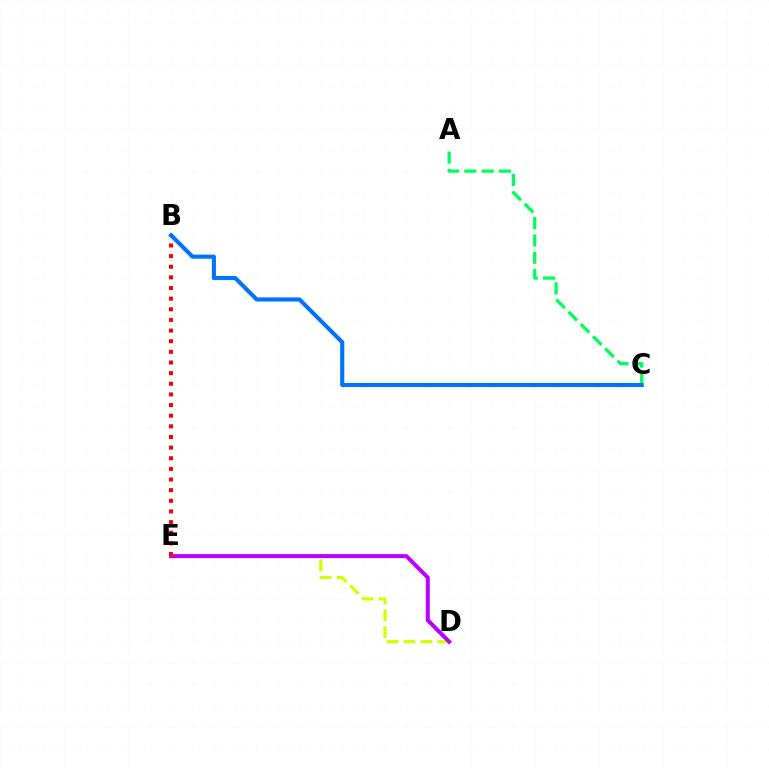{('D', 'E'): [{'color': '#d1ff00', 'line_style': 'dashed', 'thickness': 2.3}, {'color': '#b900ff', 'line_style': 'solid', 'thickness': 2.88}], ('A', 'C'): [{'color': '#00ff5c', 'line_style': 'dashed', 'thickness': 2.35}], ('B', 'E'): [{'color': '#ff0000', 'line_style': 'dotted', 'thickness': 2.89}], ('B', 'C'): [{'color': '#0074ff', 'line_style': 'solid', 'thickness': 2.97}]}